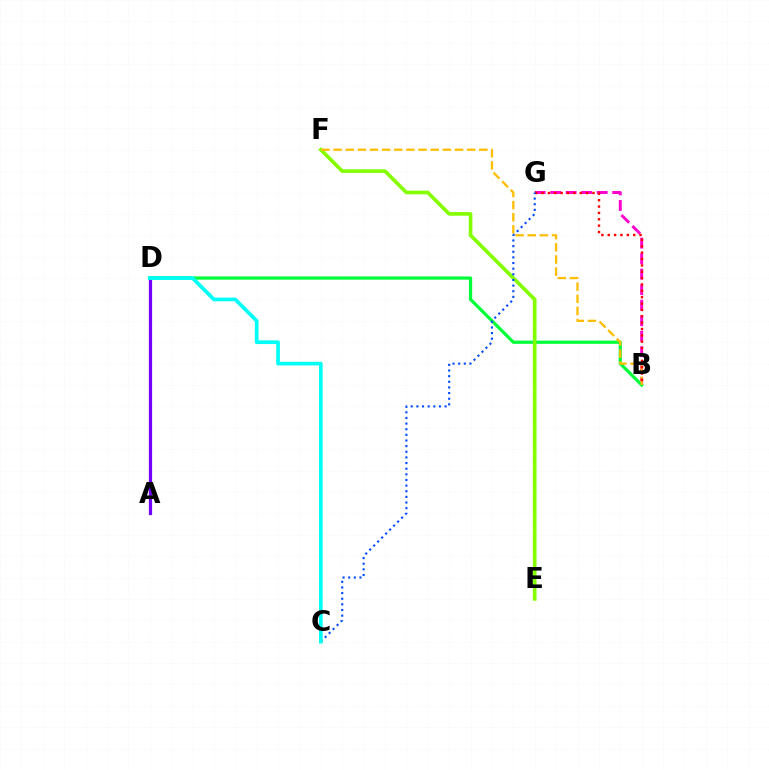{('B', 'G'): [{'color': '#ff00cf', 'line_style': 'dashed', 'thickness': 2.11}, {'color': '#ff0000', 'line_style': 'dotted', 'thickness': 1.73}], ('A', 'D'): [{'color': '#7200ff', 'line_style': 'solid', 'thickness': 2.31}], ('B', 'D'): [{'color': '#00ff39', 'line_style': 'solid', 'thickness': 2.32}], ('E', 'F'): [{'color': '#84ff00', 'line_style': 'solid', 'thickness': 2.63}], ('B', 'F'): [{'color': '#ffbd00', 'line_style': 'dashed', 'thickness': 1.65}], ('C', 'G'): [{'color': '#004bff', 'line_style': 'dotted', 'thickness': 1.53}], ('C', 'D'): [{'color': '#00fff6', 'line_style': 'solid', 'thickness': 2.66}]}